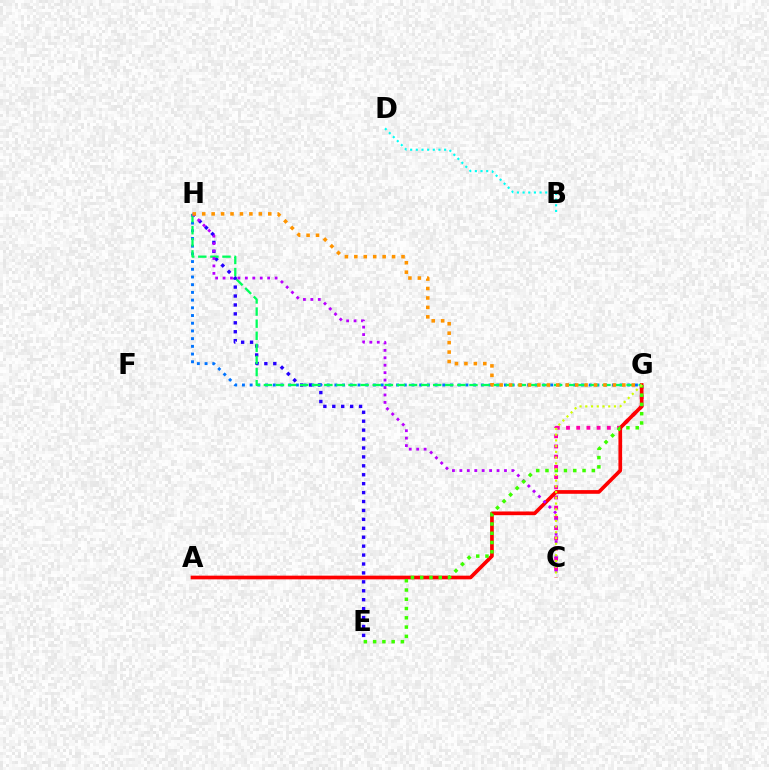{('E', 'H'): [{'color': '#2500ff', 'line_style': 'dotted', 'thickness': 2.42}], ('G', 'H'): [{'color': '#0074ff', 'line_style': 'dotted', 'thickness': 2.09}, {'color': '#00ff5c', 'line_style': 'dashed', 'thickness': 1.64}, {'color': '#ff9400', 'line_style': 'dotted', 'thickness': 2.56}], ('C', 'G'): [{'color': '#ff00ac', 'line_style': 'dotted', 'thickness': 2.77}, {'color': '#d1ff00', 'line_style': 'dotted', 'thickness': 1.56}], ('A', 'G'): [{'color': '#ff0000', 'line_style': 'solid', 'thickness': 2.65}], ('B', 'D'): [{'color': '#00fff6', 'line_style': 'dotted', 'thickness': 1.54}], ('C', 'H'): [{'color': '#b900ff', 'line_style': 'dotted', 'thickness': 2.02}], ('E', 'G'): [{'color': '#3dff00', 'line_style': 'dotted', 'thickness': 2.52}]}